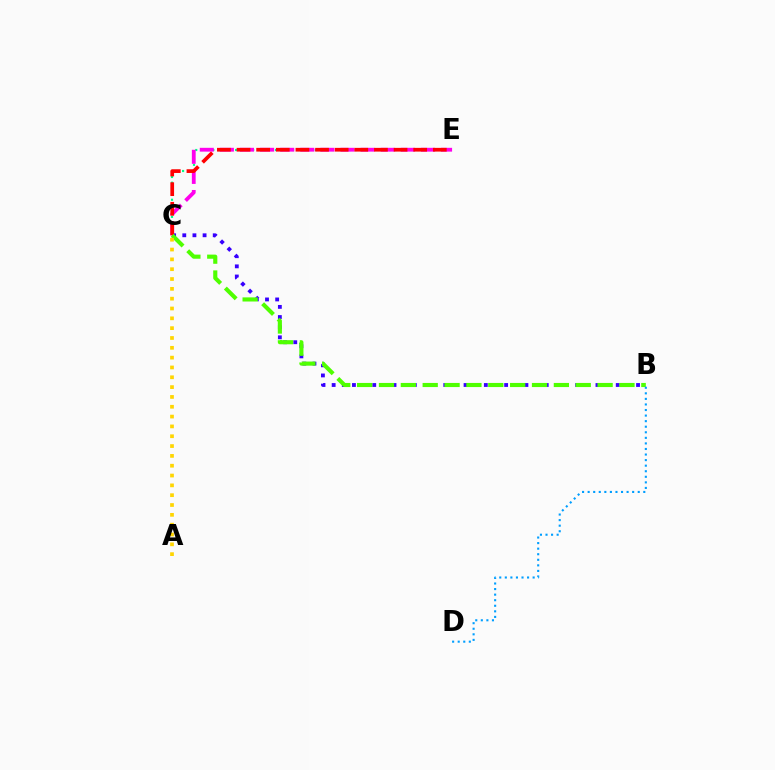{('C', 'E'): [{'color': '#00ff86', 'line_style': 'dotted', 'thickness': 1.55}, {'color': '#ff00ed', 'line_style': 'dashed', 'thickness': 2.73}, {'color': '#ff0000', 'line_style': 'dashed', 'thickness': 2.67}], ('B', 'C'): [{'color': '#3700ff', 'line_style': 'dotted', 'thickness': 2.76}, {'color': '#4fff00', 'line_style': 'dashed', 'thickness': 2.97}], ('A', 'C'): [{'color': '#ffd500', 'line_style': 'dotted', 'thickness': 2.67}], ('B', 'D'): [{'color': '#009eff', 'line_style': 'dotted', 'thickness': 1.51}]}